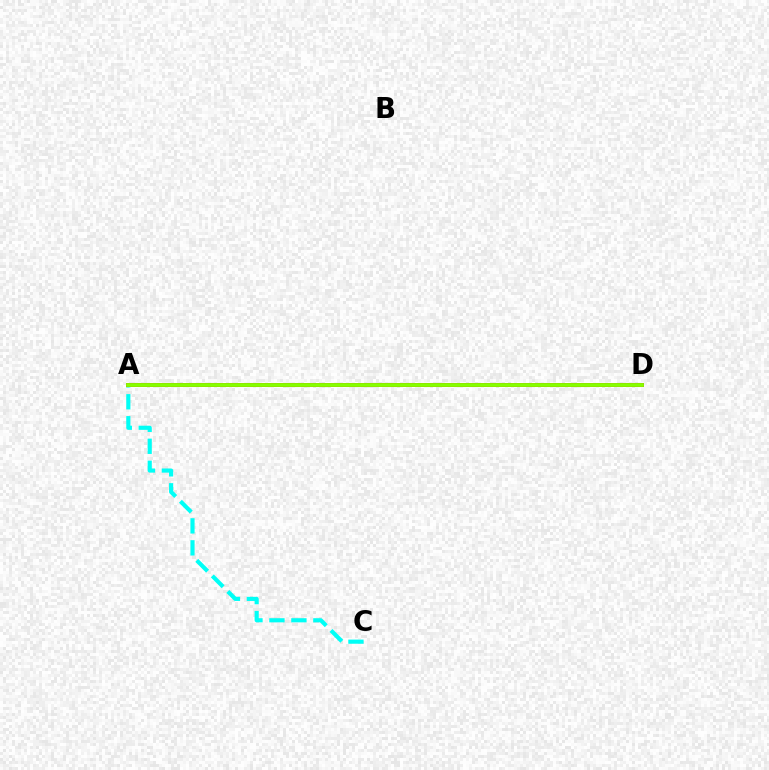{('A', 'D'): [{'color': '#7200ff', 'line_style': 'dashed', 'thickness': 2.76}, {'color': '#ff0000', 'line_style': 'solid', 'thickness': 2.83}, {'color': '#84ff00', 'line_style': 'solid', 'thickness': 2.76}], ('A', 'C'): [{'color': '#00fff6', 'line_style': 'dashed', 'thickness': 2.98}]}